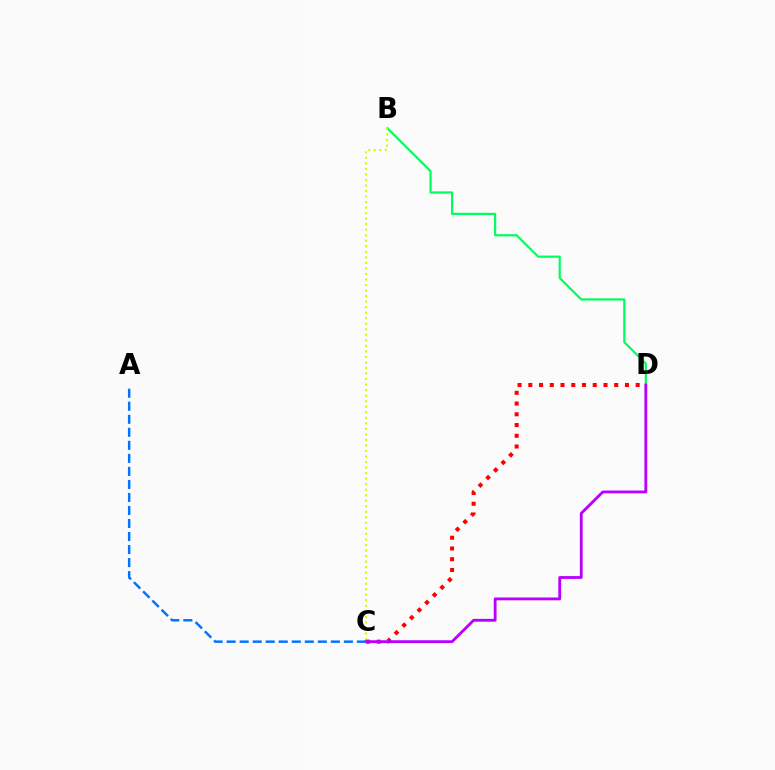{('B', 'D'): [{'color': '#00ff5c', 'line_style': 'solid', 'thickness': 1.59}], ('B', 'C'): [{'color': '#d1ff00', 'line_style': 'dotted', 'thickness': 1.5}], ('C', 'D'): [{'color': '#ff0000', 'line_style': 'dotted', 'thickness': 2.92}, {'color': '#b900ff', 'line_style': 'solid', 'thickness': 2.04}], ('A', 'C'): [{'color': '#0074ff', 'line_style': 'dashed', 'thickness': 1.77}]}